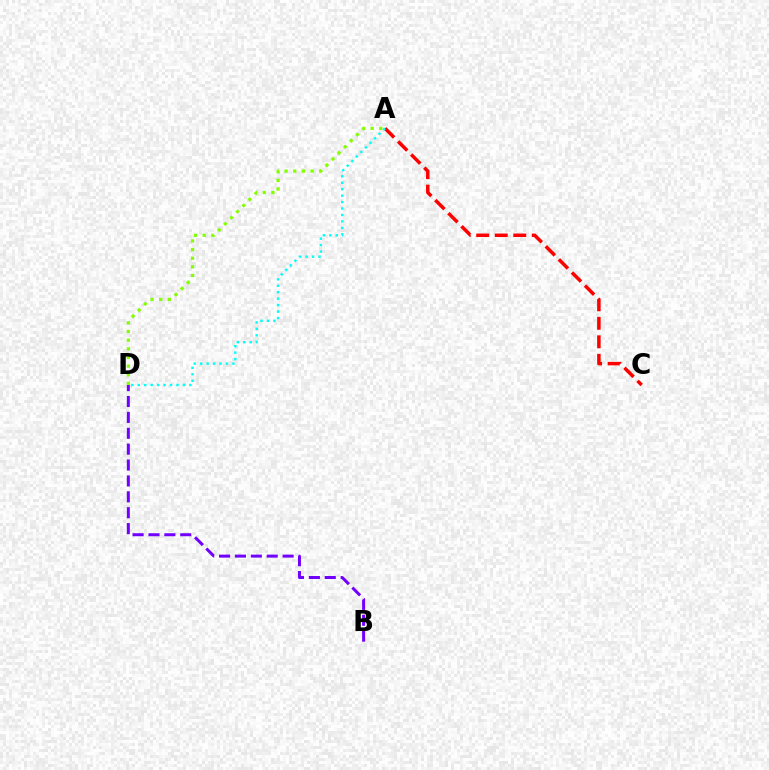{('A', 'C'): [{'color': '#ff0000', 'line_style': 'dashed', 'thickness': 2.51}], ('B', 'D'): [{'color': '#7200ff', 'line_style': 'dashed', 'thickness': 2.16}], ('A', 'D'): [{'color': '#84ff00', 'line_style': 'dotted', 'thickness': 2.35}, {'color': '#00fff6', 'line_style': 'dotted', 'thickness': 1.75}]}